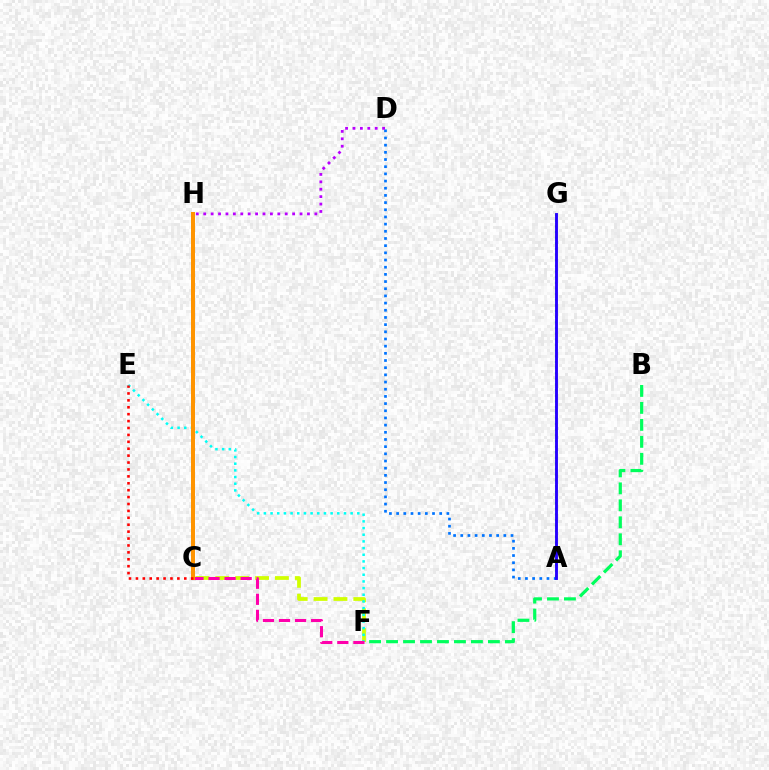{('A', 'D'): [{'color': '#0074ff', 'line_style': 'dotted', 'thickness': 1.95}], ('D', 'H'): [{'color': '#b900ff', 'line_style': 'dotted', 'thickness': 2.01}], ('C', 'F'): [{'color': '#d1ff00', 'line_style': 'dashed', 'thickness': 2.7}, {'color': '#ff00ac', 'line_style': 'dashed', 'thickness': 2.18}], ('A', 'G'): [{'color': '#3dff00', 'line_style': 'dotted', 'thickness': 1.53}, {'color': '#2500ff', 'line_style': 'solid', 'thickness': 2.07}], ('B', 'F'): [{'color': '#00ff5c', 'line_style': 'dashed', 'thickness': 2.31}], ('E', 'F'): [{'color': '#00fff6', 'line_style': 'dotted', 'thickness': 1.81}], ('C', 'H'): [{'color': '#ff9400', 'line_style': 'solid', 'thickness': 2.87}], ('C', 'E'): [{'color': '#ff0000', 'line_style': 'dotted', 'thickness': 1.88}]}